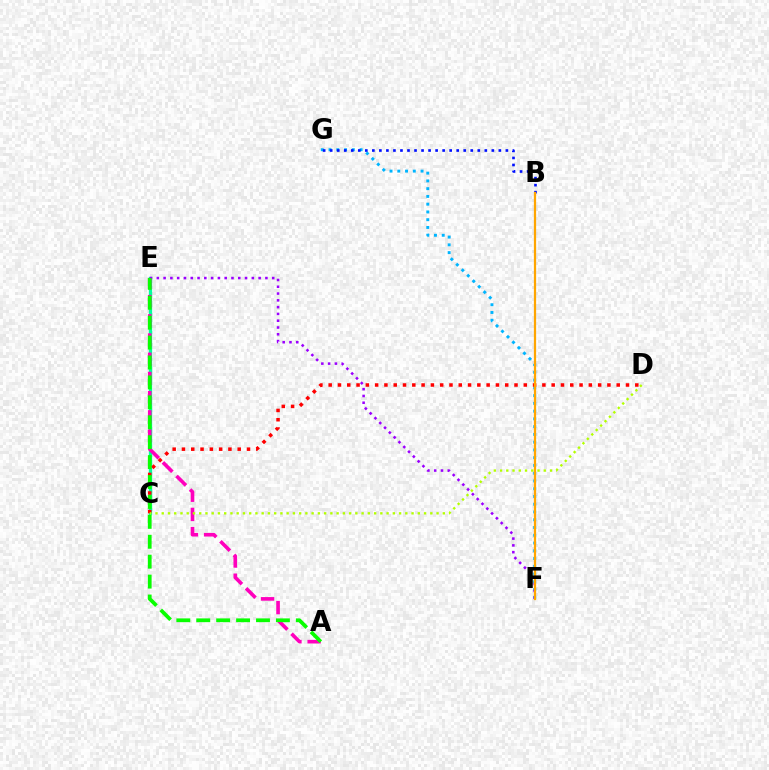{('F', 'G'): [{'color': '#00b5ff', 'line_style': 'dotted', 'thickness': 2.11}], ('C', 'E'): [{'color': '#00ff9d', 'line_style': 'solid', 'thickness': 2.39}], ('B', 'G'): [{'color': '#0010ff', 'line_style': 'dotted', 'thickness': 1.91}], ('C', 'D'): [{'color': '#ff0000', 'line_style': 'dotted', 'thickness': 2.52}, {'color': '#b3ff00', 'line_style': 'dotted', 'thickness': 1.7}], ('E', 'F'): [{'color': '#9b00ff', 'line_style': 'dotted', 'thickness': 1.84}], ('A', 'E'): [{'color': '#ff00bd', 'line_style': 'dashed', 'thickness': 2.61}, {'color': '#08ff00', 'line_style': 'dashed', 'thickness': 2.71}], ('B', 'F'): [{'color': '#ffa500', 'line_style': 'solid', 'thickness': 1.61}]}